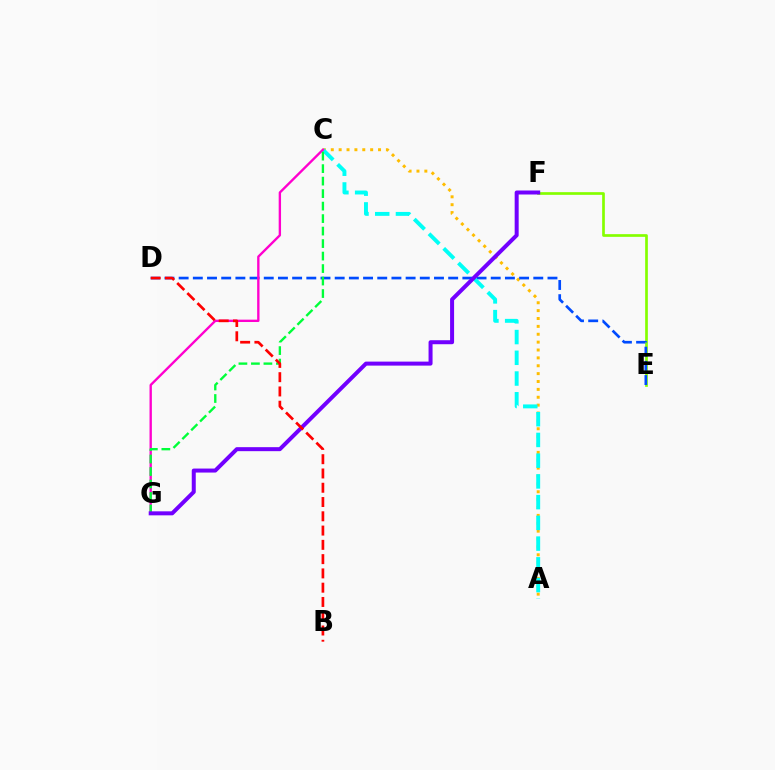{('E', 'F'): [{'color': '#84ff00', 'line_style': 'solid', 'thickness': 1.94}], ('A', 'C'): [{'color': '#ffbd00', 'line_style': 'dotted', 'thickness': 2.14}, {'color': '#00fff6', 'line_style': 'dashed', 'thickness': 2.82}], ('D', 'E'): [{'color': '#004bff', 'line_style': 'dashed', 'thickness': 1.93}], ('C', 'G'): [{'color': '#ff00cf', 'line_style': 'solid', 'thickness': 1.7}, {'color': '#00ff39', 'line_style': 'dashed', 'thickness': 1.7}], ('F', 'G'): [{'color': '#7200ff', 'line_style': 'solid', 'thickness': 2.88}], ('B', 'D'): [{'color': '#ff0000', 'line_style': 'dashed', 'thickness': 1.94}]}